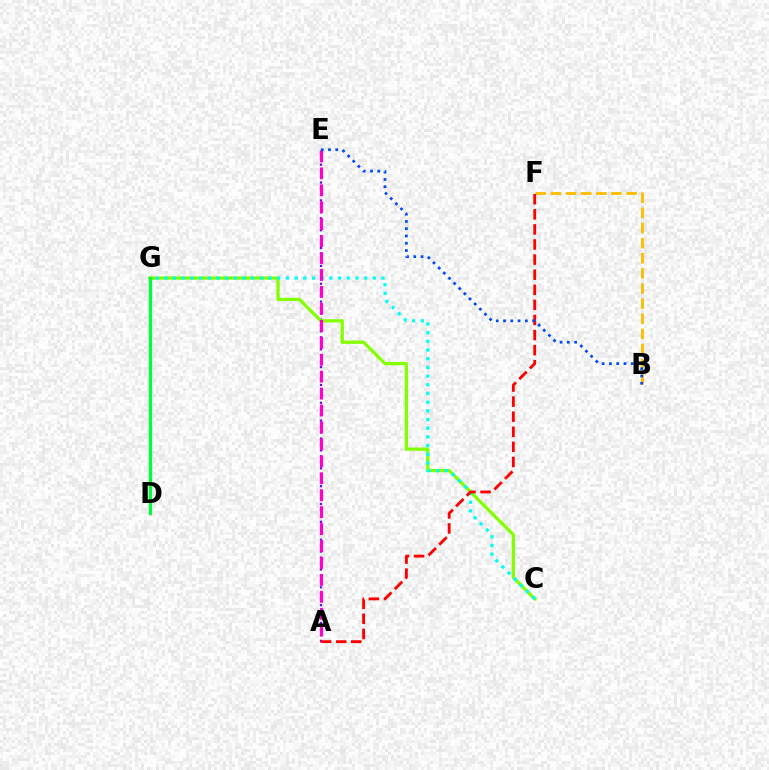{('A', 'E'): [{'color': '#7200ff', 'line_style': 'dotted', 'thickness': 1.62}, {'color': '#ff00cf', 'line_style': 'dashed', 'thickness': 2.3}], ('C', 'G'): [{'color': '#84ff00', 'line_style': 'solid', 'thickness': 2.36}, {'color': '#00fff6', 'line_style': 'dotted', 'thickness': 2.36}], ('D', 'G'): [{'color': '#00ff39', 'line_style': 'solid', 'thickness': 2.36}], ('B', 'F'): [{'color': '#ffbd00', 'line_style': 'dashed', 'thickness': 2.06}], ('A', 'F'): [{'color': '#ff0000', 'line_style': 'dashed', 'thickness': 2.05}], ('B', 'E'): [{'color': '#004bff', 'line_style': 'dotted', 'thickness': 1.98}]}